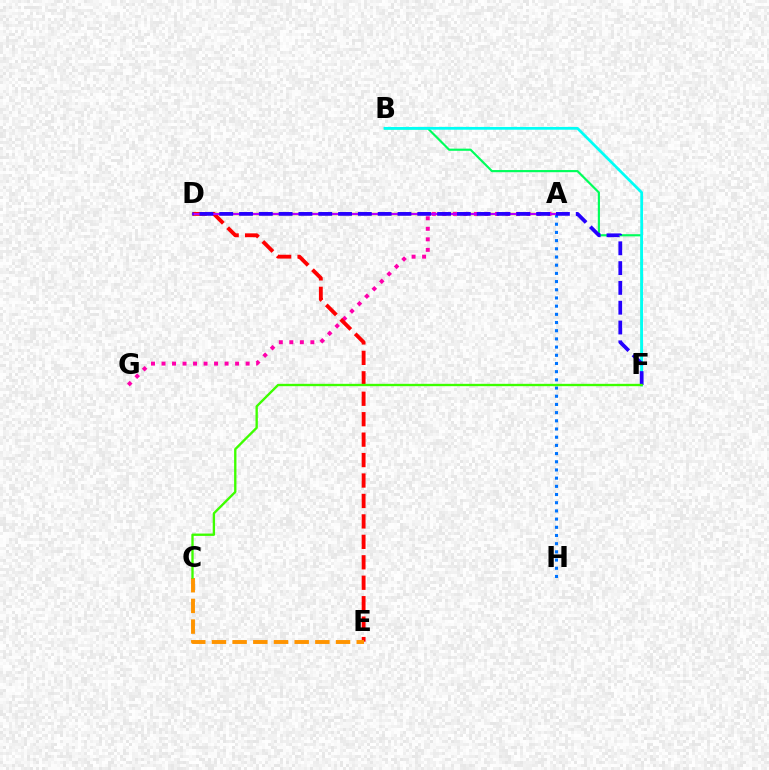{('A', 'D'): [{'color': '#d1ff00', 'line_style': 'solid', 'thickness': 1.77}, {'color': '#b900ff', 'line_style': 'solid', 'thickness': 1.57}], ('A', 'G'): [{'color': '#ff00ac', 'line_style': 'dotted', 'thickness': 2.86}], ('B', 'F'): [{'color': '#00ff5c', 'line_style': 'solid', 'thickness': 1.56}, {'color': '#00fff6', 'line_style': 'solid', 'thickness': 1.98}], ('A', 'H'): [{'color': '#0074ff', 'line_style': 'dotted', 'thickness': 2.23}], ('D', 'E'): [{'color': '#ff0000', 'line_style': 'dashed', 'thickness': 2.78}], ('D', 'F'): [{'color': '#2500ff', 'line_style': 'dashed', 'thickness': 2.69}], ('C', 'E'): [{'color': '#ff9400', 'line_style': 'dashed', 'thickness': 2.81}], ('C', 'F'): [{'color': '#3dff00', 'line_style': 'solid', 'thickness': 1.69}]}